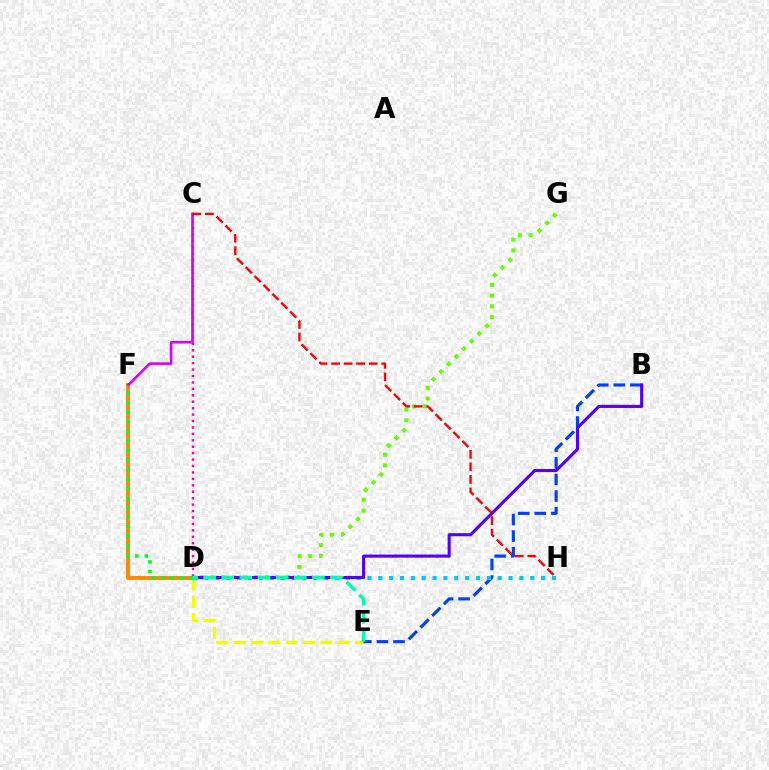{('D', 'G'): [{'color': '#66ff00', 'line_style': 'dotted', 'thickness': 2.93}], ('D', 'E'): [{'color': '#eeff00', 'line_style': 'dashed', 'thickness': 2.36}, {'color': '#00ffaf', 'line_style': 'dashed', 'thickness': 2.46}], ('D', 'F'): [{'color': '#ff8800', 'line_style': 'solid', 'thickness': 2.81}, {'color': '#00ff27', 'line_style': 'dotted', 'thickness': 2.59}], ('B', 'E'): [{'color': '#003fff', 'line_style': 'dashed', 'thickness': 2.25}], ('D', 'H'): [{'color': '#00c7ff', 'line_style': 'dotted', 'thickness': 2.95}], ('B', 'D'): [{'color': '#4f00ff', 'line_style': 'solid', 'thickness': 2.22}], ('C', 'D'): [{'color': '#ff00a0', 'line_style': 'dotted', 'thickness': 1.75}], ('C', 'F'): [{'color': '#d600ff', 'line_style': 'solid', 'thickness': 1.89}], ('C', 'H'): [{'color': '#ff0000', 'line_style': 'dashed', 'thickness': 1.7}]}